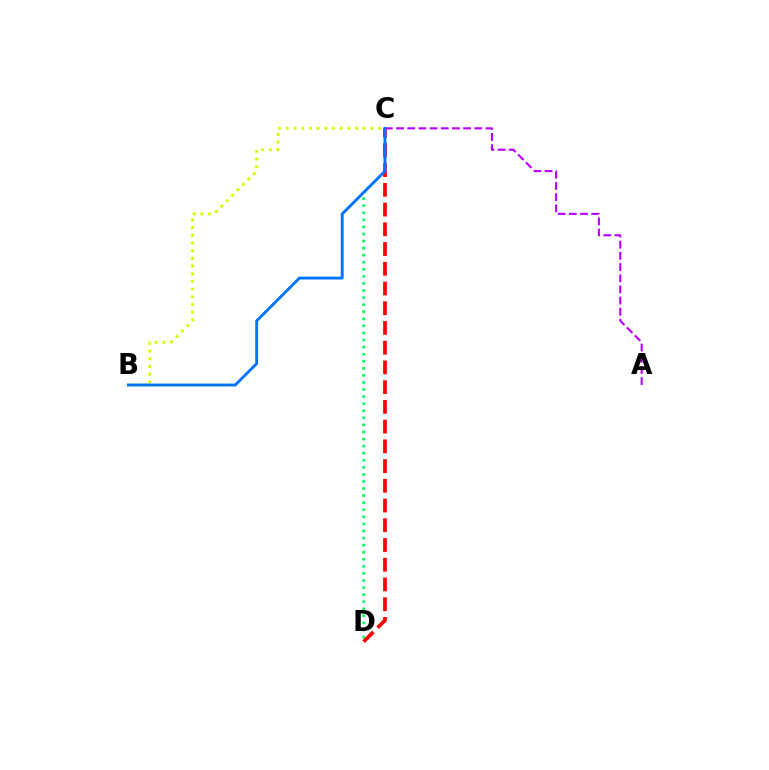{('C', 'D'): [{'color': '#00ff5c', 'line_style': 'dotted', 'thickness': 1.92}, {'color': '#ff0000', 'line_style': 'dashed', 'thickness': 2.68}], ('A', 'C'): [{'color': '#b900ff', 'line_style': 'dashed', 'thickness': 1.52}], ('B', 'C'): [{'color': '#d1ff00', 'line_style': 'dotted', 'thickness': 2.09}, {'color': '#0074ff', 'line_style': 'solid', 'thickness': 2.08}]}